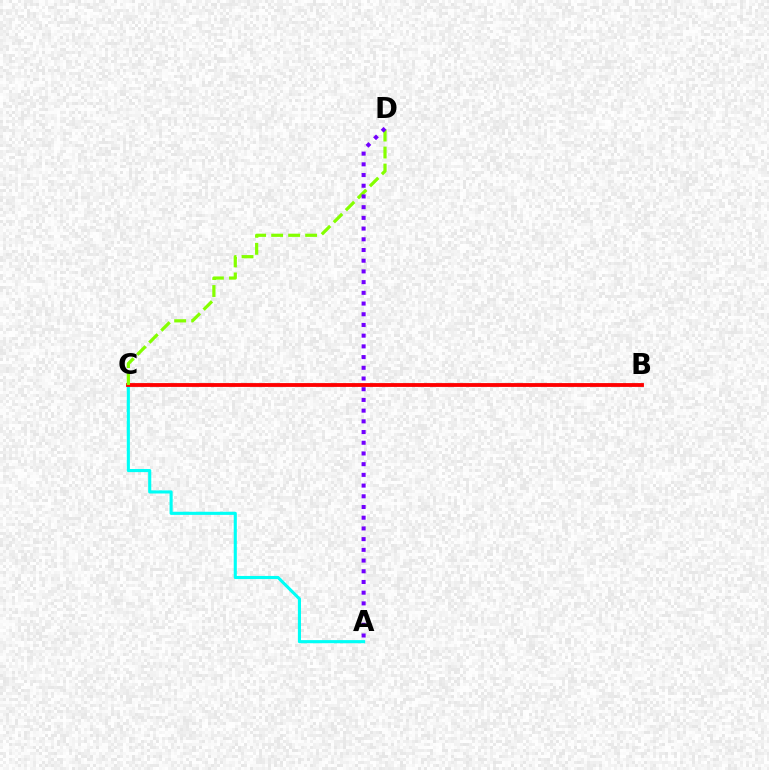{('A', 'C'): [{'color': '#00fff6', 'line_style': 'solid', 'thickness': 2.24}], ('B', 'C'): [{'color': '#ff0000', 'line_style': 'solid', 'thickness': 2.75}], ('C', 'D'): [{'color': '#84ff00', 'line_style': 'dashed', 'thickness': 2.31}], ('A', 'D'): [{'color': '#7200ff', 'line_style': 'dotted', 'thickness': 2.91}]}